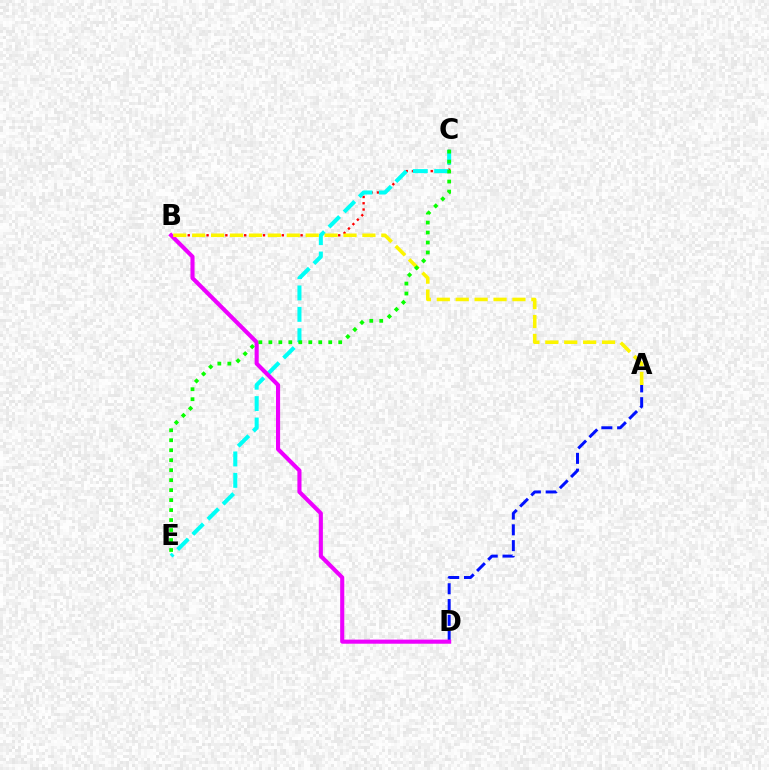{('A', 'D'): [{'color': '#0010ff', 'line_style': 'dashed', 'thickness': 2.15}], ('B', 'C'): [{'color': '#ff0000', 'line_style': 'dotted', 'thickness': 1.7}], ('C', 'E'): [{'color': '#00fff6', 'line_style': 'dashed', 'thickness': 2.91}, {'color': '#08ff00', 'line_style': 'dotted', 'thickness': 2.71}], ('B', 'D'): [{'color': '#ee00ff', 'line_style': 'solid', 'thickness': 2.95}], ('A', 'B'): [{'color': '#fcf500', 'line_style': 'dashed', 'thickness': 2.57}]}